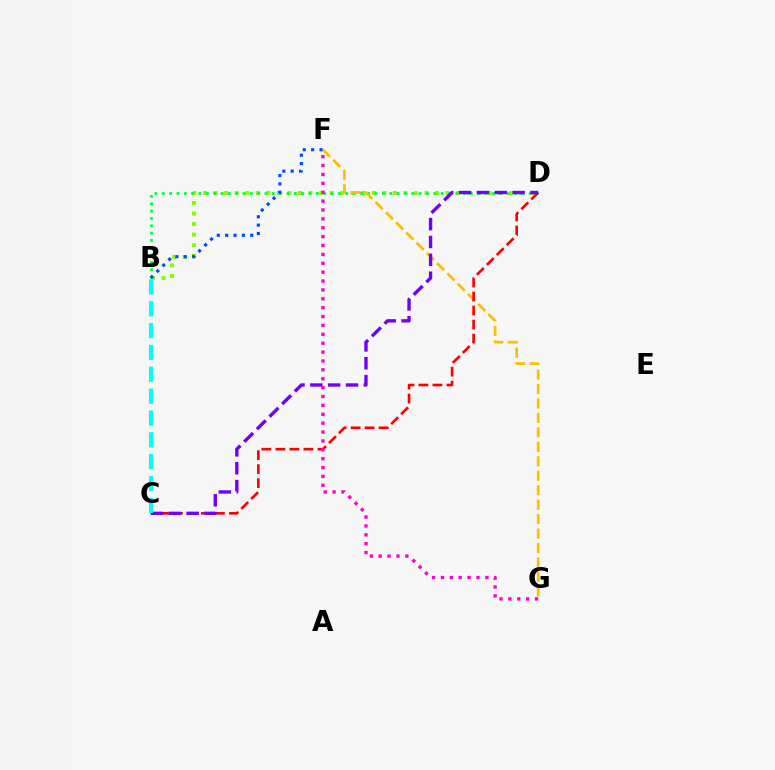{('B', 'D'): [{'color': '#84ff00', 'line_style': 'dotted', 'thickness': 2.86}, {'color': '#00ff39', 'line_style': 'dotted', 'thickness': 1.99}], ('F', 'G'): [{'color': '#ffbd00', 'line_style': 'dashed', 'thickness': 1.96}, {'color': '#ff00cf', 'line_style': 'dotted', 'thickness': 2.41}], ('C', 'D'): [{'color': '#ff0000', 'line_style': 'dashed', 'thickness': 1.9}, {'color': '#7200ff', 'line_style': 'dashed', 'thickness': 2.43}], ('B', 'F'): [{'color': '#004bff', 'line_style': 'dotted', 'thickness': 2.27}], ('B', 'C'): [{'color': '#00fff6', 'line_style': 'dashed', 'thickness': 2.97}]}